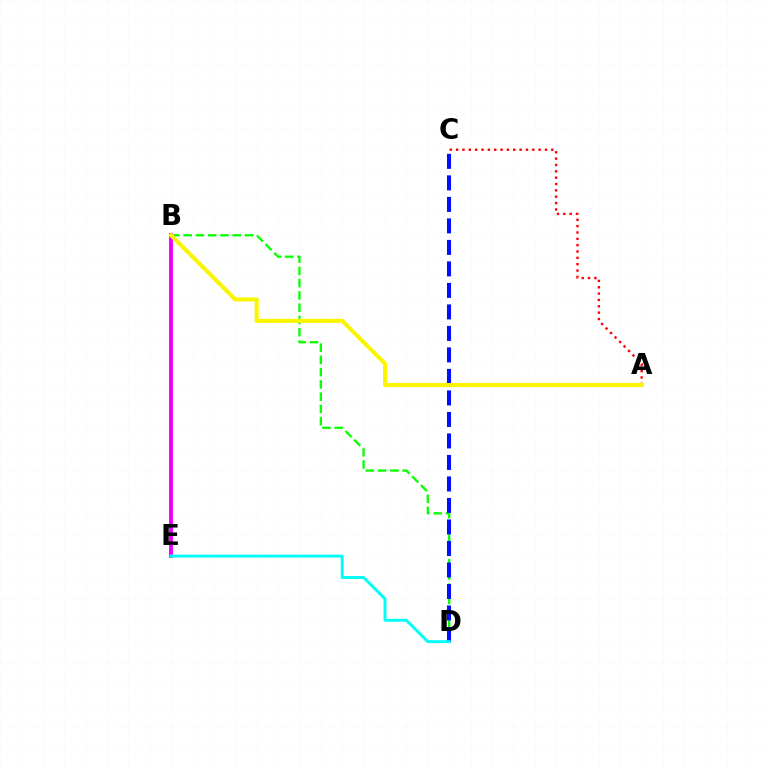{('B', 'D'): [{'color': '#08ff00', 'line_style': 'dashed', 'thickness': 1.67}], ('A', 'C'): [{'color': '#ff0000', 'line_style': 'dotted', 'thickness': 1.72}], ('C', 'D'): [{'color': '#0010ff', 'line_style': 'dashed', 'thickness': 2.92}], ('B', 'E'): [{'color': '#ee00ff', 'line_style': 'solid', 'thickness': 2.81}], ('A', 'B'): [{'color': '#fcf500', 'line_style': 'solid', 'thickness': 2.93}], ('D', 'E'): [{'color': '#00fff6', 'line_style': 'solid', 'thickness': 2.12}]}